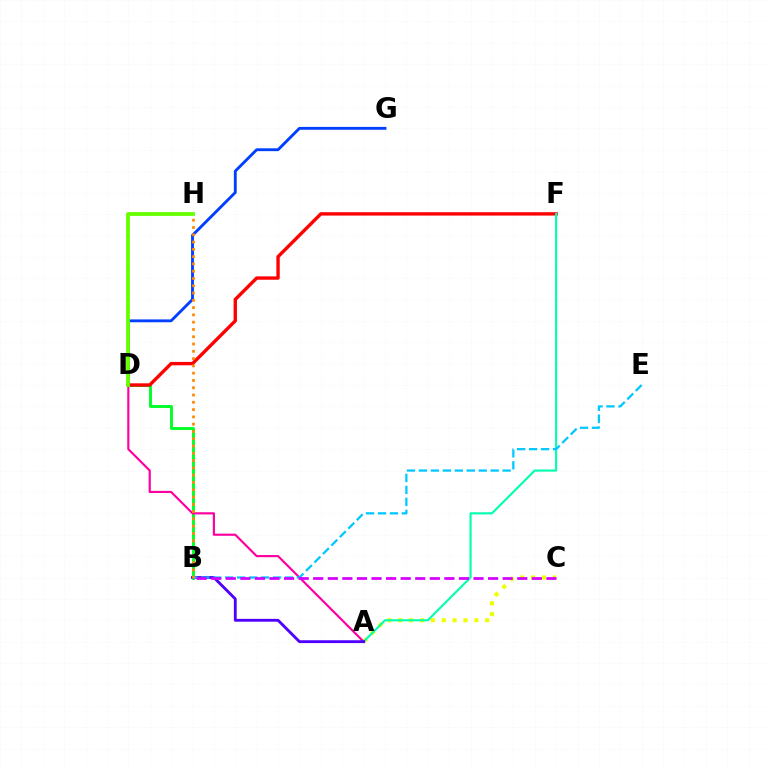{('D', 'G'): [{'color': '#003fff', 'line_style': 'solid', 'thickness': 2.05}], ('B', 'D'): [{'color': '#00ff27', 'line_style': 'solid', 'thickness': 2.1}], ('D', 'F'): [{'color': '#ff0000', 'line_style': 'solid', 'thickness': 2.43}], ('A', 'C'): [{'color': '#eeff00', 'line_style': 'dotted', 'thickness': 2.95}], ('A', 'D'): [{'color': '#ff00a0', 'line_style': 'solid', 'thickness': 1.56}], ('A', 'F'): [{'color': '#00ffaf', 'line_style': 'solid', 'thickness': 1.53}], ('A', 'B'): [{'color': '#4f00ff', 'line_style': 'solid', 'thickness': 2.05}], ('B', 'E'): [{'color': '#00c7ff', 'line_style': 'dashed', 'thickness': 1.62}], ('D', 'H'): [{'color': '#66ff00', 'line_style': 'solid', 'thickness': 2.73}], ('B', 'H'): [{'color': '#ff8800', 'line_style': 'dotted', 'thickness': 1.98}], ('B', 'C'): [{'color': '#d600ff', 'line_style': 'dashed', 'thickness': 1.98}]}